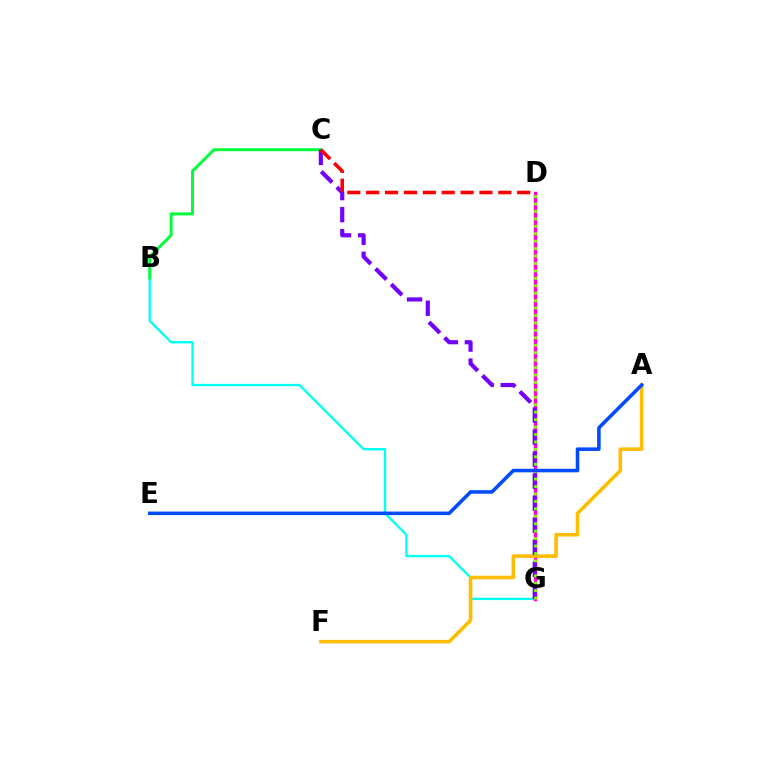{('B', 'G'): [{'color': '#00fff6', 'line_style': 'solid', 'thickness': 1.69}], ('B', 'C'): [{'color': '#00ff39', 'line_style': 'solid', 'thickness': 2.13}], ('D', 'G'): [{'color': '#ff00cf', 'line_style': 'solid', 'thickness': 2.46}, {'color': '#84ff00', 'line_style': 'dotted', 'thickness': 2.02}], ('A', 'F'): [{'color': '#ffbd00', 'line_style': 'solid', 'thickness': 2.6}], ('C', 'G'): [{'color': '#7200ff', 'line_style': 'dashed', 'thickness': 2.99}], ('C', 'D'): [{'color': '#ff0000', 'line_style': 'dashed', 'thickness': 2.56}], ('A', 'E'): [{'color': '#004bff', 'line_style': 'solid', 'thickness': 2.56}]}